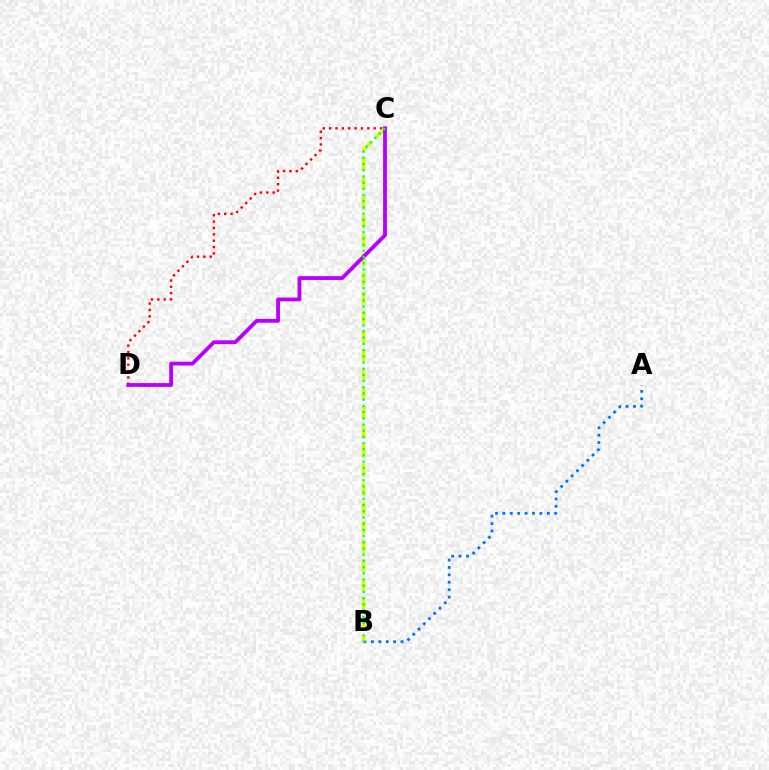{('C', 'D'): [{'color': '#ff0000', 'line_style': 'dotted', 'thickness': 1.73}, {'color': '#b900ff', 'line_style': 'solid', 'thickness': 2.75}], ('A', 'B'): [{'color': '#0074ff', 'line_style': 'dotted', 'thickness': 2.01}], ('B', 'C'): [{'color': '#d1ff00', 'line_style': 'dashed', 'thickness': 2.6}, {'color': '#00ff5c', 'line_style': 'dotted', 'thickness': 1.68}]}